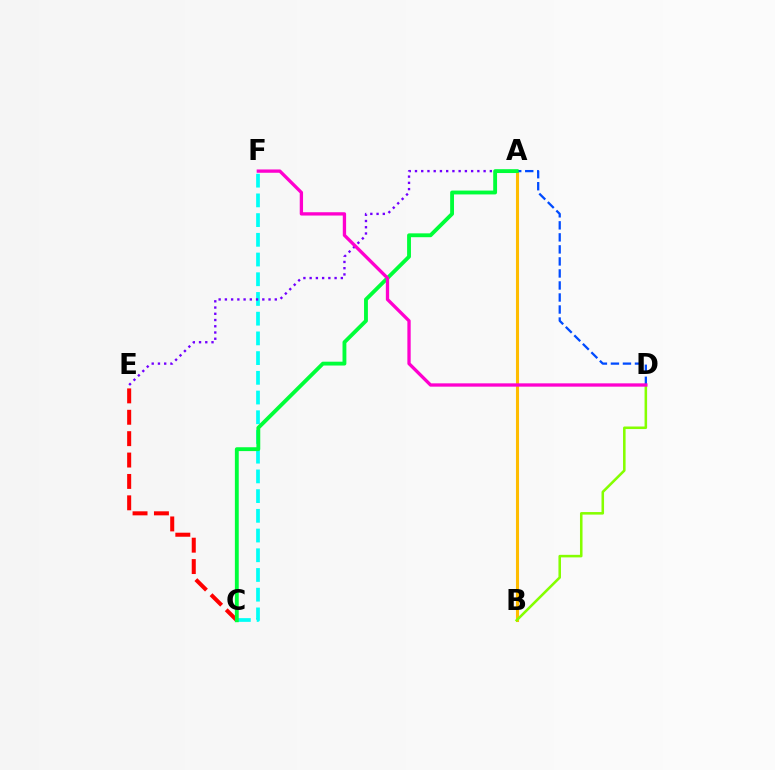{('A', 'B'): [{'color': '#ffbd00', 'line_style': 'solid', 'thickness': 2.22}], ('C', 'F'): [{'color': '#00fff6', 'line_style': 'dashed', 'thickness': 2.68}], ('C', 'E'): [{'color': '#ff0000', 'line_style': 'dashed', 'thickness': 2.91}], ('B', 'D'): [{'color': '#84ff00', 'line_style': 'solid', 'thickness': 1.83}], ('A', 'E'): [{'color': '#7200ff', 'line_style': 'dotted', 'thickness': 1.69}], ('A', 'D'): [{'color': '#004bff', 'line_style': 'dashed', 'thickness': 1.63}], ('A', 'C'): [{'color': '#00ff39', 'line_style': 'solid', 'thickness': 2.77}], ('D', 'F'): [{'color': '#ff00cf', 'line_style': 'solid', 'thickness': 2.38}]}